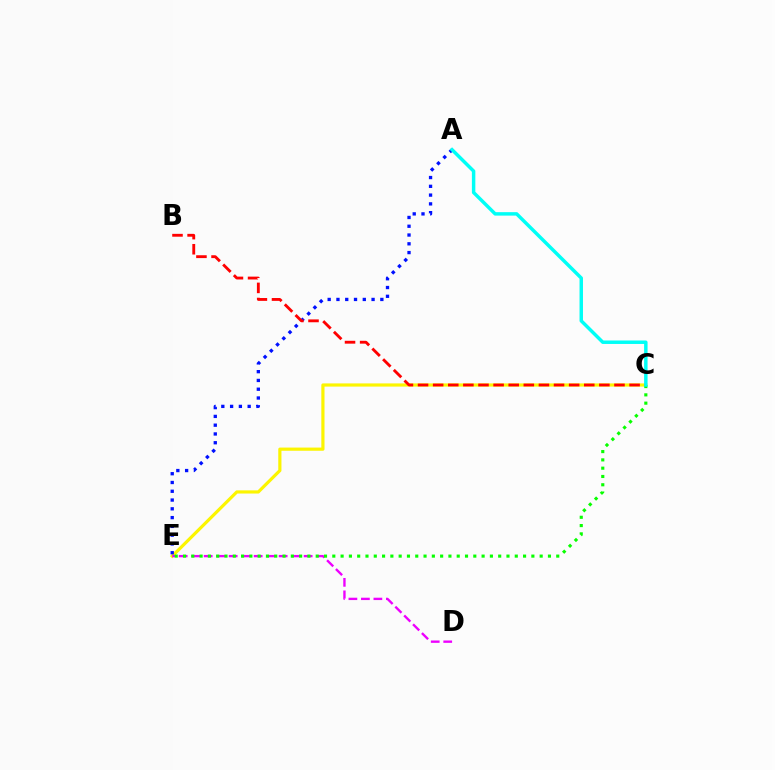{('C', 'E'): [{'color': '#fcf500', 'line_style': 'solid', 'thickness': 2.29}, {'color': '#08ff00', 'line_style': 'dotted', 'thickness': 2.25}], ('D', 'E'): [{'color': '#ee00ff', 'line_style': 'dashed', 'thickness': 1.7}], ('A', 'E'): [{'color': '#0010ff', 'line_style': 'dotted', 'thickness': 2.39}], ('B', 'C'): [{'color': '#ff0000', 'line_style': 'dashed', 'thickness': 2.05}], ('A', 'C'): [{'color': '#00fff6', 'line_style': 'solid', 'thickness': 2.49}]}